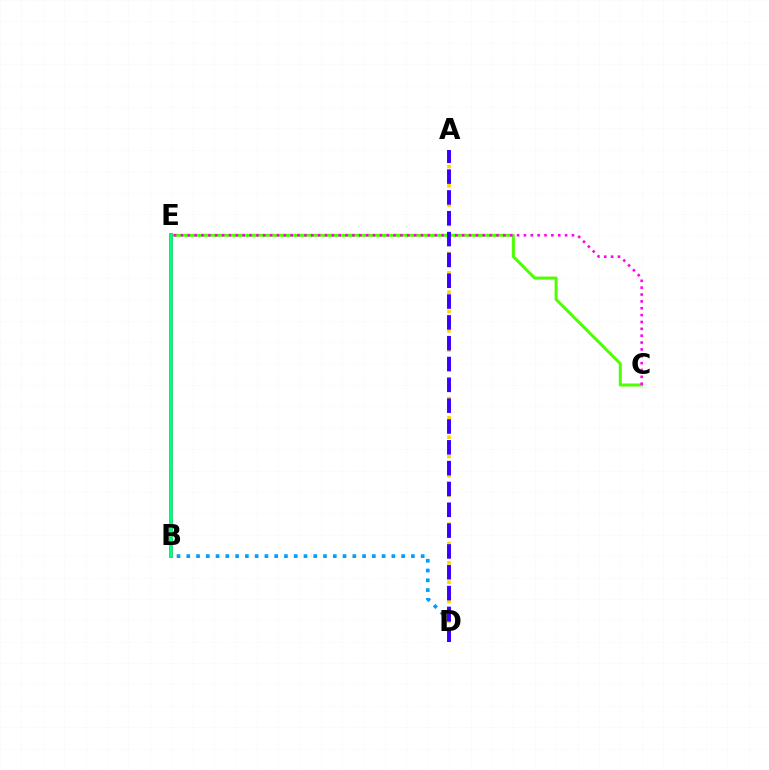{('C', 'E'): [{'color': '#4fff00', 'line_style': 'solid', 'thickness': 2.16}, {'color': '#ff00ed', 'line_style': 'dotted', 'thickness': 1.86}], ('B', 'E'): [{'color': '#ff0000', 'line_style': 'solid', 'thickness': 2.57}, {'color': '#00ff86', 'line_style': 'solid', 'thickness': 2.57}], ('A', 'D'): [{'color': '#ffd500', 'line_style': 'dotted', 'thickness': 2.63}, {'color': '#3700ff', 'line_style': 'dashed', 'thickness': 2.83}], ('B', 'D'): [{'color': '#009eff', 'line_style': 'dotted', 'thickness': 2.65}]}